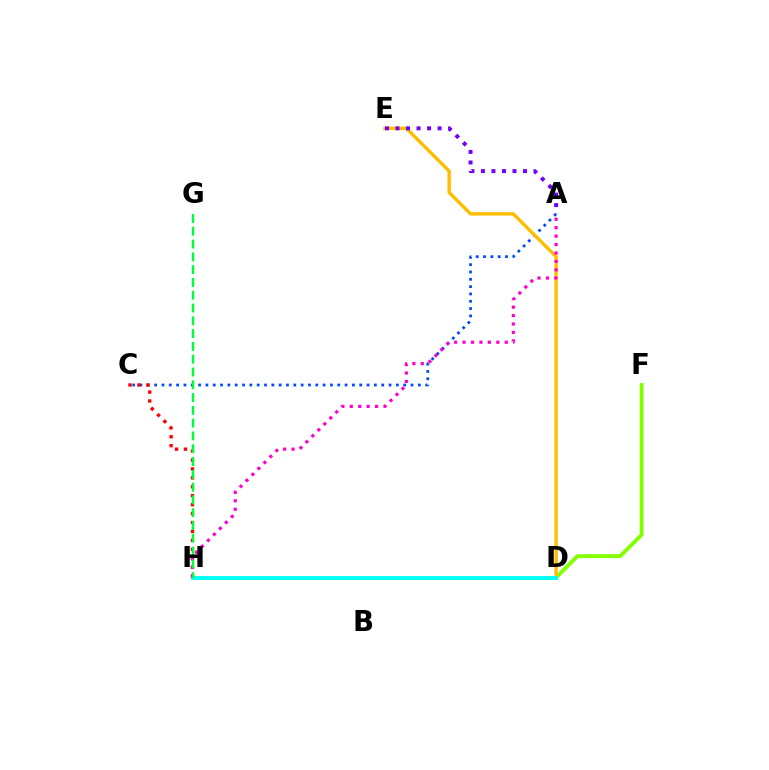{('D', 'F'): [{'color': '#84ff00', 'line_style': 'solid', 'thickness': 2.78}], ('A', 'C'): [{'color': '#004bff', 'line_style': 'dotted', 'thickness': 1.99}], ('D', 'E'): [{'color': '#ffbd00', 'line_style': 'solid', 'thickness': 2.44}], ('C', 'H'): [{'color': '#ff0000', 'line_style': 'dotted', 'thickness': 2.42}], ('D', 'H'): [{'color': '#00fff6', 'line_style': 'solid', 'thickness': 2.79}], ('A', 'E'): [{'color': '#7200ff', 'line_style': 'dotted', 'thickness': 2.86}], ('A', 'H'): [{'color': '#ff00cf', 'line_style': 'dotted', 'thickness': 2.29}], ('G', 'H'): [{'color': '#00ff39', 'line_style': 'dashed', 'thickness': 1.74}]}